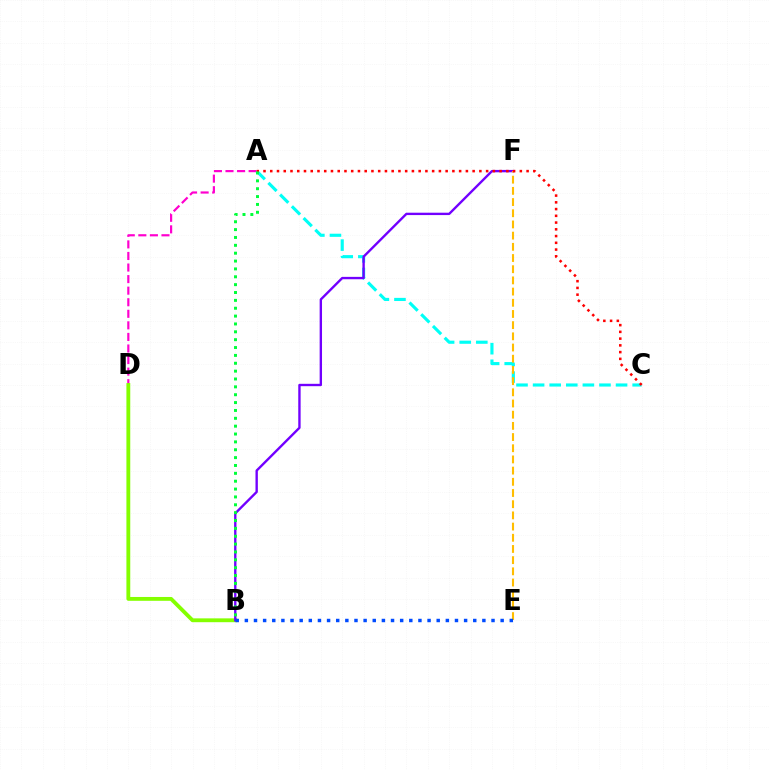{('A', 'D'): [{'color': '#ff00cf', 'line_style': 'dashed', 'thickness': 1.57}], ('A', 'C'): [{'color': '#00fff6', 'line_style': 'dashed', 'thickness': 2.25}, {'color': '#ff0000', 'line_style': 'dotted', 'thickness': 1.83}], ('B', 'D'): [{'color': '#84ff00', 'line_style': 'solid', 'thickness': 2.76}], ('B', 'F'): [{'color': '#7200ff', 'line_style': 'solid', 'thickness': 1.71}], ('E', 'F'): [{'color': '#ffbd00', 'line_style': 'dashed', 'thickness': 1.52}], ('A', 'B'): [{'color': '#00ff39', 'line_style': 'dotted', 'thickness': 2.14}], ('B', 'E'): [{'color': '#004bff', 'line_style': 'dotted', 'thickness': 2.48}]}